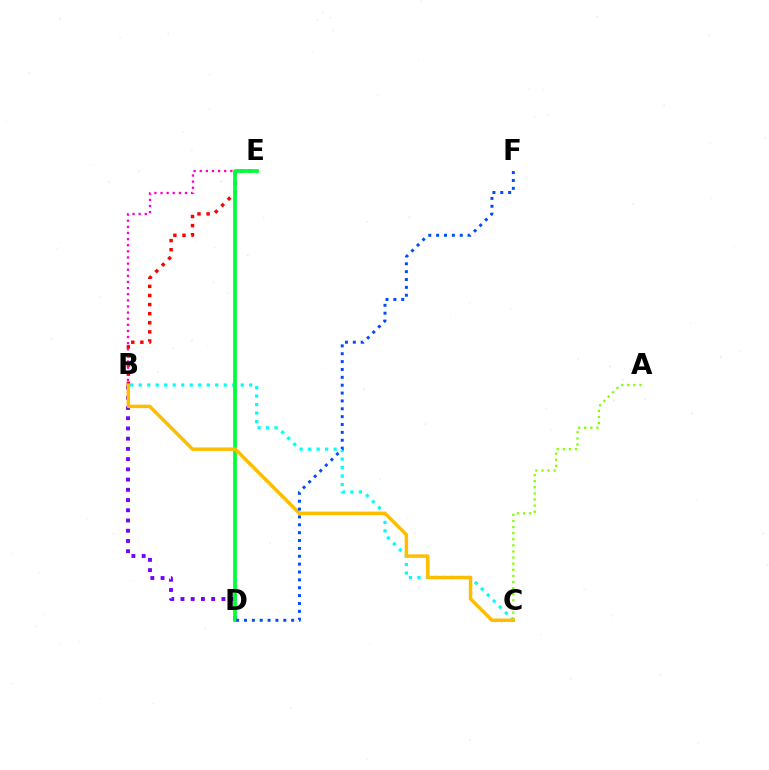{('B', 'C'): [{'color': '#00fff6', 'line_style': 'dotted', 'thickness': 2.31}, {'color': '#ffbd00', 'line_style': 'solid', 'thickness': 2.5}], ('A', 'C'): [{'color': '#84ff00', 'line_style': 'dotted', 'thickness': 1.66}], ('B', 'D'): [{'color': '#7200ff', 'line_style': 'dotted', 'thickness': 2.78}], ('B', 'E'): [{'color': '#ff00cf', 'line_style': 'dotted', 'thickness': 1.66}, {'color': '#ff0000', 'line_style': 'dotted', 'thickness': 2.47}], ('D', 'E'): [{'color': '#00ff39', 'line_style': 'solid', 'thickness': 2.7}], ('D', 'F'): [{'color': '#004bff', 'line_style': 'dotted', 'thickness': 2.14}]}